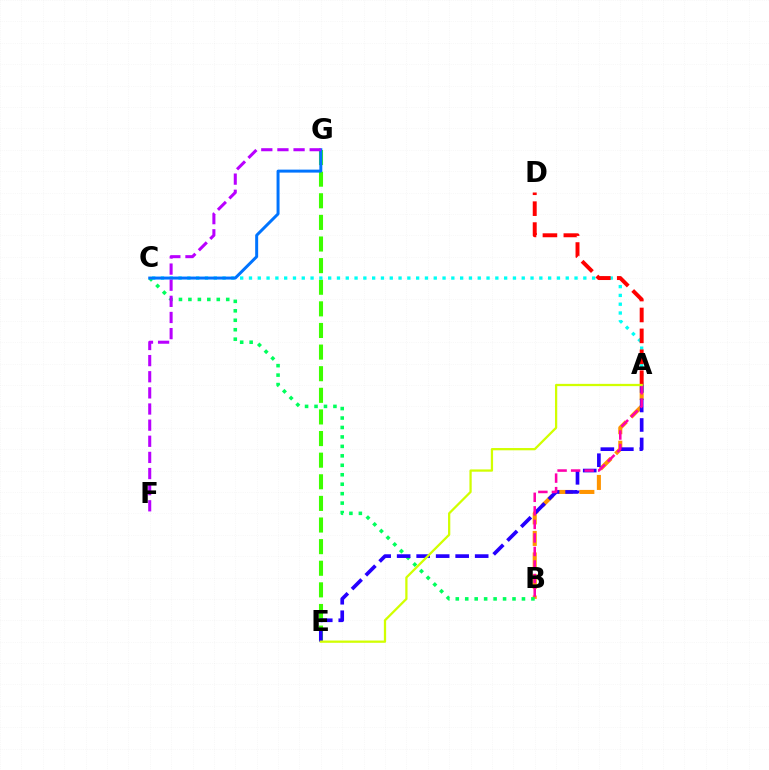{('A', 'B'): [{'color': '#ff9400', 'line_style': 'dashed', 'thickness': 2.92}, {'color': '#ff00ac', 'line_style': 'dashed', 'thickness': 1.84}], ('B', 'C'): [{'color': '#00ff5c', 'line_style': 'dotted', 'thickness': 2.57}], ('E', 'G'): [{'color': '#3dff00', 'line_style': 'dashed', 'thickness': 2.94}], ('A', 'C'): [{'color': '#00fff6', 'line_style': 'dotted', 'thickness': 2.39}], ('A', 'D'): [{'color': '#ff0000', 'line_style': 'dashed', 'thickness': 2.84}], ('A', 'E'): [{'color': '#2500ff', 'line_style': 'dashed', 'thickness': 2.65}, {'color': '#d1ff00', 'line_style': 'solid', 'thickness': 1.63}], ('C', 'G'): [{'color': '#0074ff', 'line_style': 'solid', 'thickness': 2.14}], ('F', 'G'): [{'color': '#b900ff', 'line_style': 'dashed', 'thickness': 2.19}]}